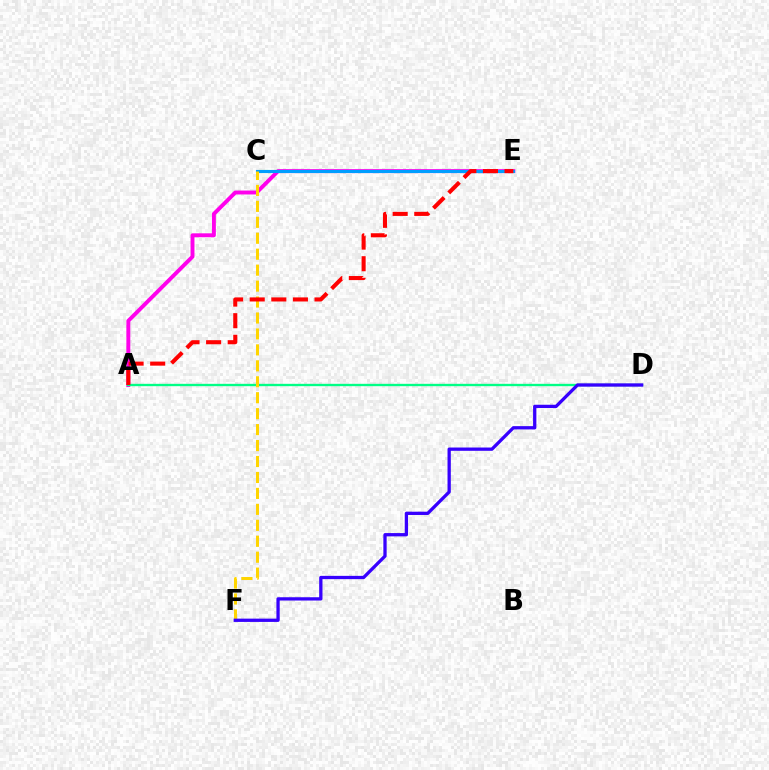{('C', 'E'): [{'color': '#4fff00', 'line_style': 'dashed', 'thickness': 2.21}, {'color': '#009eff', 'line_style': 'solid', 'thickness': 2.23}], ('A', 'E'): [{'color': '#ff00ed', 'line_style': 'solid', 'thickness': 2.83}, {'color': '#ff0000', 'line_style': 'dashed', 'thickness': 2.93}], ('A', 'D'): [{'color': '#00ff86', 'line_style': 'solid', 'thickness': 1.69}], ('C', 'F'): [{'color': '#ffd500', 'line_style': 'dashed', 'thickness': 2.17}], ('D', 'F'): [{'color': '#3700ff', 'line_style': 'solid', 'thickness': 2.37}]}